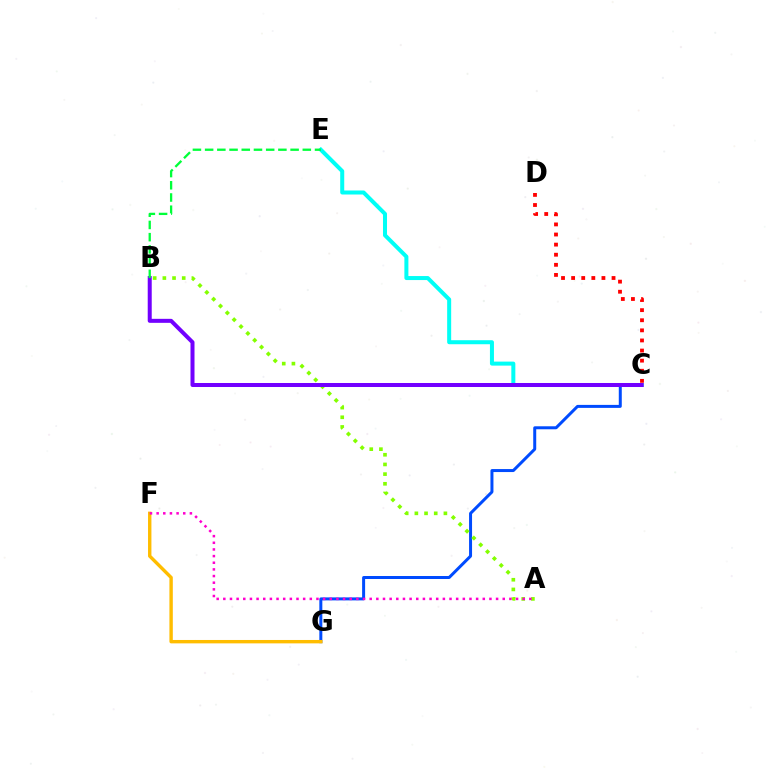{('C', 'G'): [{'color': '#004bff', 'line_style': 'solid', 'thickness': 2.16}], ('F', 'G'): [{'color': '#ffbd00', 'line_style': 'solid', 'thickness': 2.44}], ('C', 'E'): [{'color': '#00fff6', 'line_style': 'solid', 'thickness': 2.89}], ('A', 'B'): [{'color': '#84ff00', 'line_style': 'dotted', 'thickness': 2.63}], ('A', 'F'): [{'color': '#ff00cf', 'line_style': 'dotted', 'thickness': 1.81}], ('B', 'C'): [{'color': '#7200ff', 'line_style': 'solid', 'thickness': 2.88}], ('B', 'E'): [{'color': '#00ff39', 'line_style': 'dashed', 'thickness': 1.66}], ('C', 'D'): [{'color': '#ff0000', 'line_style': 'dotted', 'thickness': 2.74}]}